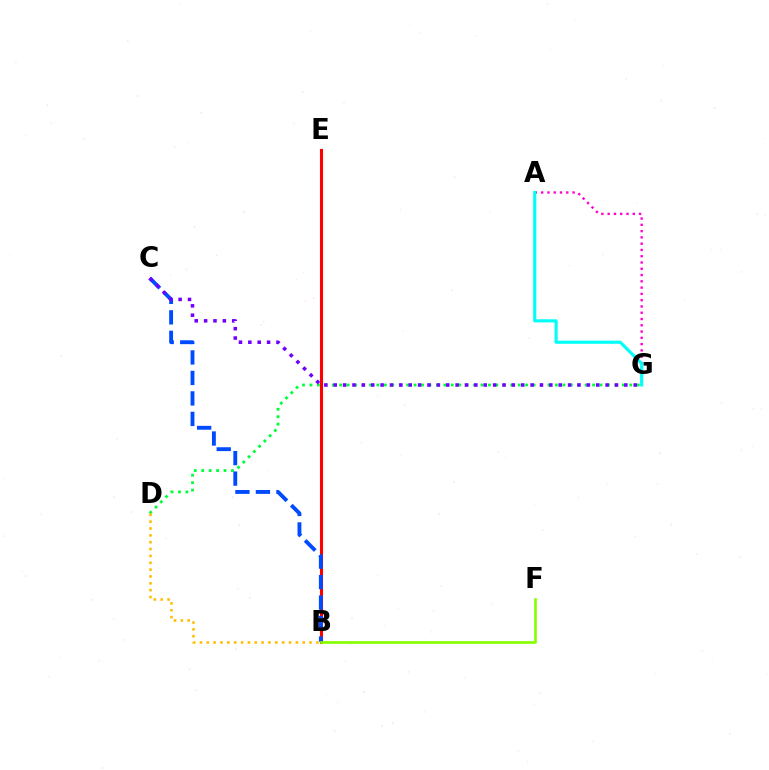{('B', 'E'): [{'color': '#ff0000', 'line_style': 'solid', 'thickness': 2.22}], ('D', 'G'): [{'color': '#00ff39', 'line_style': 'dotted', 'thickness': 2.02}], ('B', 'D'): [{'color': '#ffbd00', 'line_style': 'dotted', 'thickness': 1.86}], ('B', 'C'): [{'color': '#004bff', 'line_style': 'dashed', 'thickness': 2.78}], ('A', 'G'): [{'color': '#ff00cf', 'line_style': 'dotted', 'thickness': 1.71}, {'color': '#00fff6', 'line_style': 'solid', 'thickness': 2.24}], ('C', 'G'): [{'color': '#7200ff', 'line_style': 'dotted', 'thickness': 2.55}], ('B', 'F'): [{'color': '#84ff00', 'line_style': 'solid', 'thickness': 1.91}]}